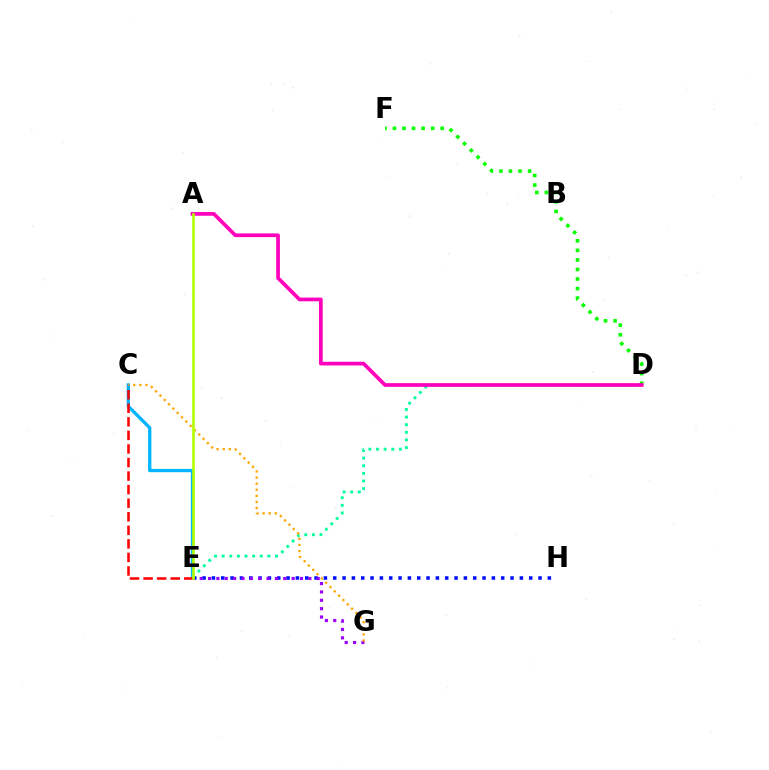{('E', 'H'): [{'color': '#0010ff', 'line_style': 'dotted', 'thickness': 2.54}], ('C', 'E'): [{'color': '#00b5ff', 'line_style': 'solid', 'thickness': 2.37}, {'color': '#ff0000', 'line_style': 'dashed', 'thickness': 1.84}], ('D', 'F'): [{'color': '#08ff00', 'line_style': 'dotted', 'thickness': 2.6}], ('D', 'E'): [{'color': '#00ff9d', 'line_style': 'dotted', 'thickness': 2.07}], ('A', 'D'): [{'color': '#ff00bd', 'line_style': 'solid', 'thickness': 2.67}], ('E', 'G'): [{'color': '#9b00ff', 'line_style': 'dotted', 'thickness': 2.27}], ('C', 'G'): [{'color': '#ffa500', 'line_style': 'dotted', 'thickness': 1.66}], ('A', 'E'): [{'color': '#b3ff00', 'line_style': 'solid', 'thickness': 1.89}]}